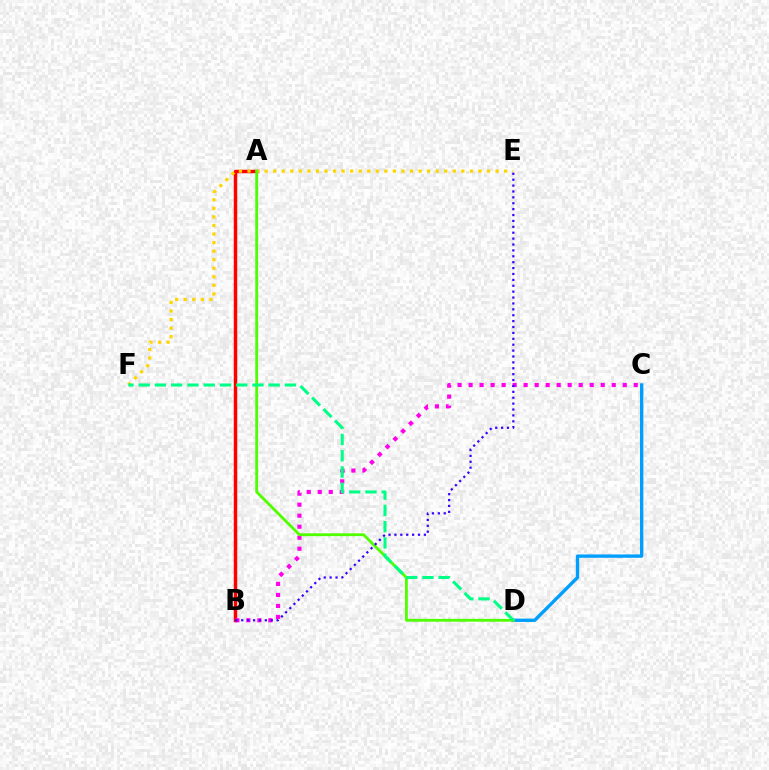{('C', 'D'): [{'color': '#009eff', 'line_style': 'solid', 'thickness': 2.41}], ('A', 'B'): [{'color': '#ff0000', 'line_style': 'solid', 'thickness': 2.49}], ('B', 'C'): [{'color': '#ff00ed', 'line_style': 'dotted', 'thickness': 2.99}], ('E', 'F'): [{'color': '#ffd500', 'line_style': 'dotted', 'thickness': 2.32}], ('A', 'D'): [{'color': '#4fff00', 'line_style': 'solid', 'thickness': 2.03}], ('D', 'F'): [{'color': '#00ff86', 'line_style': 'dashed', 'thickness': 2.21}], ('B', 'E'): [{'color': '#3700ff', 'line_style': 'dotted', 'thickness': 1.6}]}